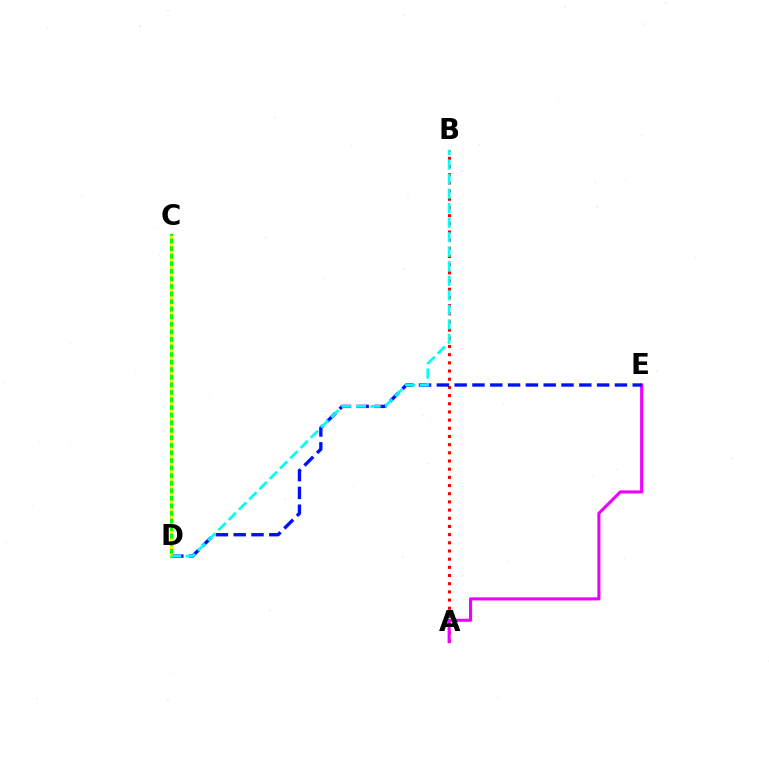{('A', 'B'): [{'color': '#ff0000', 'line_style': 'dotted', 'thickness': 2.22}], ('A', 'E'): [{'color': '#ee00ff', 'line_style': 'solid', 'thickness': 2.23}], ('D', 'E'): [{'color': '#0010ff', 'line_style': 'dashed', 'thickness': 2.42}], ('C', 'D'): [{'color': '#08ff00', 'line_style': 'solid', 'thickness': 2.26}, {'color': '#fcf500', 'line_style': 'dotted', 'thickness': 2.06}], ('B', 'D'): [{'color': '#00fff6', 'line_style': 'dashed', 'thickness': 1.97}]}